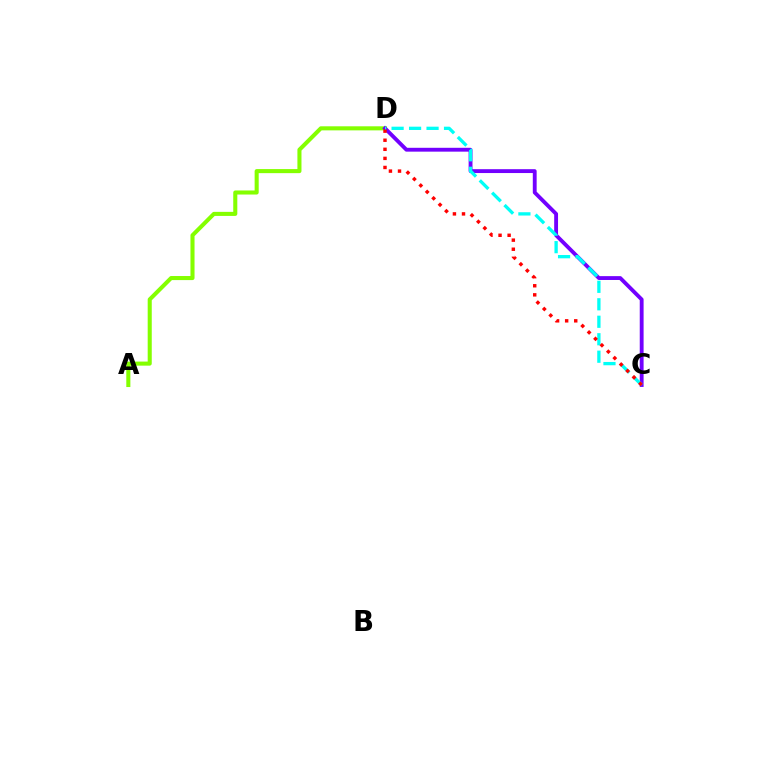{('A', 'D'): [{'color': '#84ff00', 'line_style': 'solid', 'thickness': 2.93}], ('C', 'D'): [{'color': '#7200ff', 'line_style': 'solid', 'thickness': 2.77}, {'color': '#00fff6', 'line_style': 'dashed', 'thickness': 2.37}, {'color': '#ff0000', 'line_style': 'dotted', 'thickness': 2.47}]}